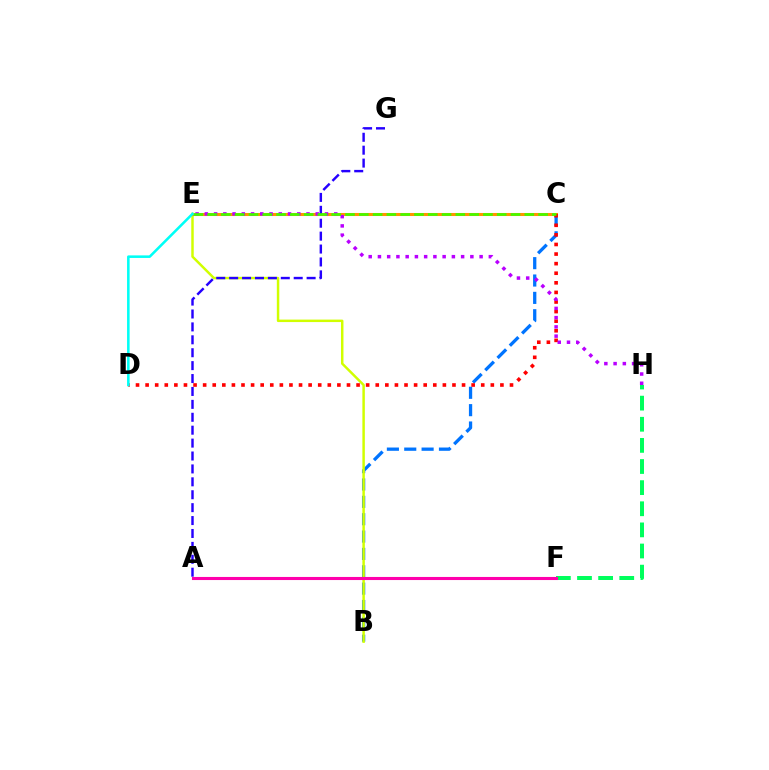{('B', 'C'): [{'color': '#0074ff', 'line_style': 'dashed', 'thickness': 2.36}], ('B', 'E'): [{'color': '#d1ff00', 'line_style': 'solid', 'thickness': 1.78}], ('C', 'E'): [{'color': '#ff9400', 'line_style': 'solid', 'thickness': 2.19}, {'color': '#3dff00', 'line_style': 'dashed', 'thickness': 1.87}], ('A', 'G'): [{'color': '#2500ff', 'line_style': 'dashed', 'thickness': 1.75}], ('C', 'D'): [{'color': '#ff0000', 'line_style': 'dotted', 'thickness': 2.61}], ('F', 'H'): [{'color': '#00ff5c', 'line_style': 'dashed', 'thickness': 2.87}], ('E', 'H'): [{'color': '#b900ff', 'line_style': 'dotted', 'thickness': 2.51}], ('D', 'E'): [{'color': '#00fff6', 'line_style': 'solid', 'thickness': 1.84}], ('A', 'F'): [{'color': '#ff00ac', 'line_style': 'solid', 'thickness': 2.22}]}